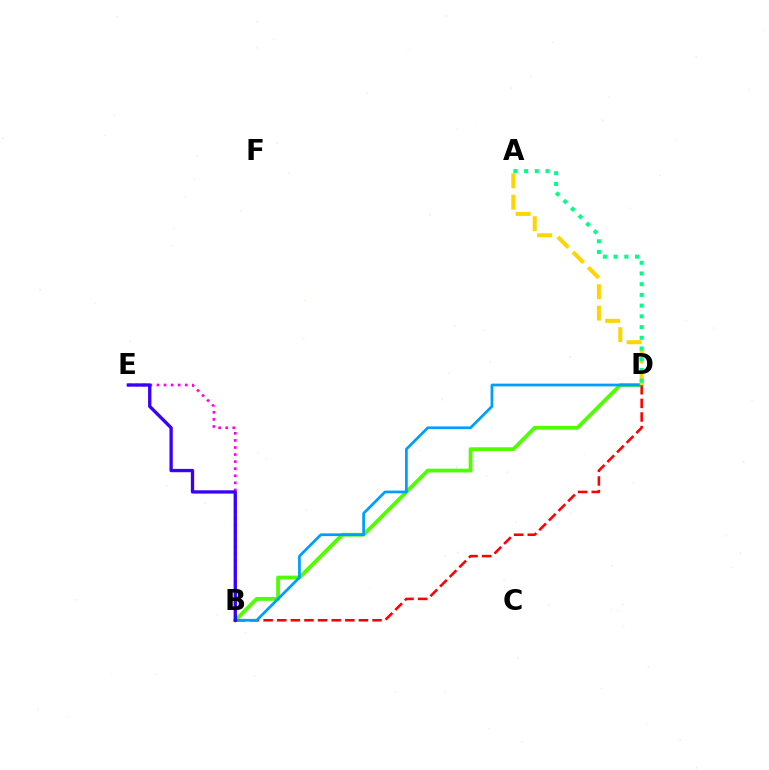{('B', 'E'): [{'color': '#ff00ed', 'line_style': 'dotted', 'thickness': 1.92}, {'color': '#3700ff', 'line_style': 'solid', 'thickness': 2.39}], ('B', 'D'): [{'color': '#4fff00', 'line_style': 'solid', 'thickness': 2.73}, {'color': '#ff0000', 'line_style': 'dashed', 'thickness': 1.85}, {'color': '#009eff', 'line_style': 'solid', 'thickness': 1.98}], ('A', 'D'): [{'color': '#ffd500', 'line_style': 'dashed', 'thickness': 2.91}, {'color': '#00ff86', 'line_style': 'dotted', 'thickness': 2.91}]}